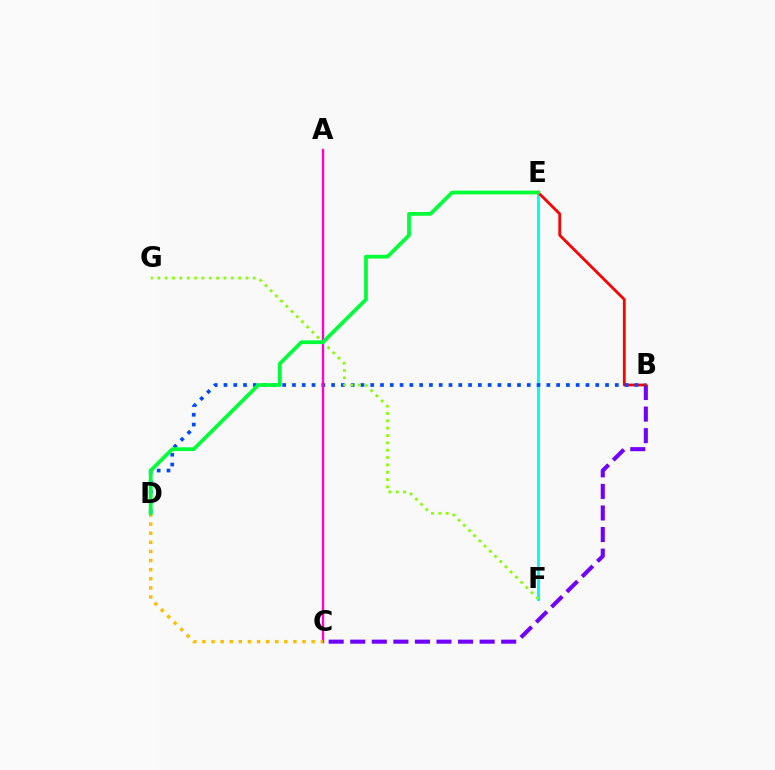{('E', 'F'): [{'color': '#00fff6', 'line_style': 'solid', 'thickness': 2.16}], ('B', 'C'): [{'color': '#7200ff', 'line_style': 'dashed', 'thickness': 2.93}], ('B', 'E'): [{'color': '#ff0000', 'line_style': 'solid', 'thickness': 2.0}], ('B', 'D'): [{'color': '#004bff', 'line_style': 'dotted', 'thickness': 2.66}], ('A', 'C'): [{'color': '#ff00cf', 'line_style': 'solid', 'thickness': 1.7}], ('F', 'G'): [{'color': '#84ff00', 'line_style': 'dotted', 'thickness': 2.0}], ('C', 'D'): [{'color': '#ffbd00', 'line_style': 'dotted', 'thickness': 2.47}], ('D', 'E'): [{'color': '#00ff39', 'line_style': 'solid', 'thickness': 2.7}]}